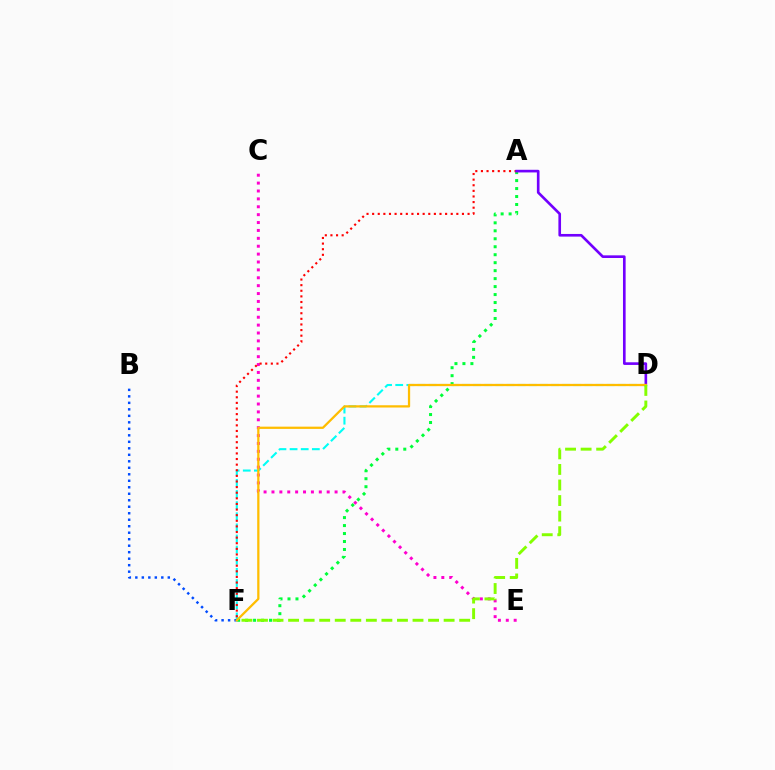{('D', 'F'): [{'color': '#00fff6', 'line_style': 'dashed', 'thickness': 1.51}, {'color': '#ffbd00', 'line_style': 'solid', 'thickness': 1.63}, {'color': '#84ff00', 'line_style': 'dashed', 'thickness': 2.11}], ('C', 'E'): [{'color': '#ff00cf', 'line_style': 'dotted', 'thickness': 2.14}], ('A', 'F'): [{'color': '#00ff39', 'line_style': 'dotted', 'thickness': 2.17}, {'color': '#ff0000', 'line_style': 'dotted', 'thickness': 1.53}], ('B', 'F'): [{'color': '#004bff', 'line_style': 'dotted', 'thickness': 1.76}], ('A', 'D'): [{'color': '#7200ff', 'line_style': 'solid', 'thickness': 1.9}]}